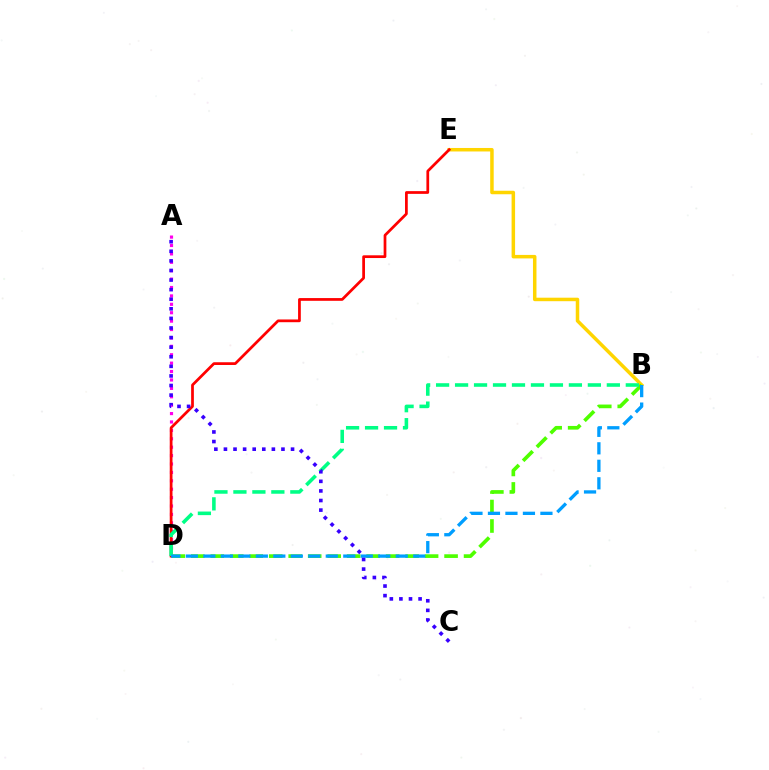{('A', 'D'): [{'color': '#ff00ed', 'line_style': 'dotted', 'thickness': 2.28}], ('B', 'E'): [{'color': '#ffd500', 'line_style': 'solid', 'thickness': 2.52}], ('B', 'D'): [{'color': '#4fff00', 'line_style': 'dashed', 'thickness': 2.65}, {'color': '#00ff86', 'line_style': 'dashed', 'thickness': 2.58}, {'color': '#009eff', 'line_style': 'dashed', 'thickness': 2.38}], ('D', 'E'): [{'color': '#ff0000', 'line_style': 'solid', 'thickness': 1.97}], ('A', 'C'): [{'color': '#3700ff', 'line_style': 'dotted', 'thickness': 2.6}]}